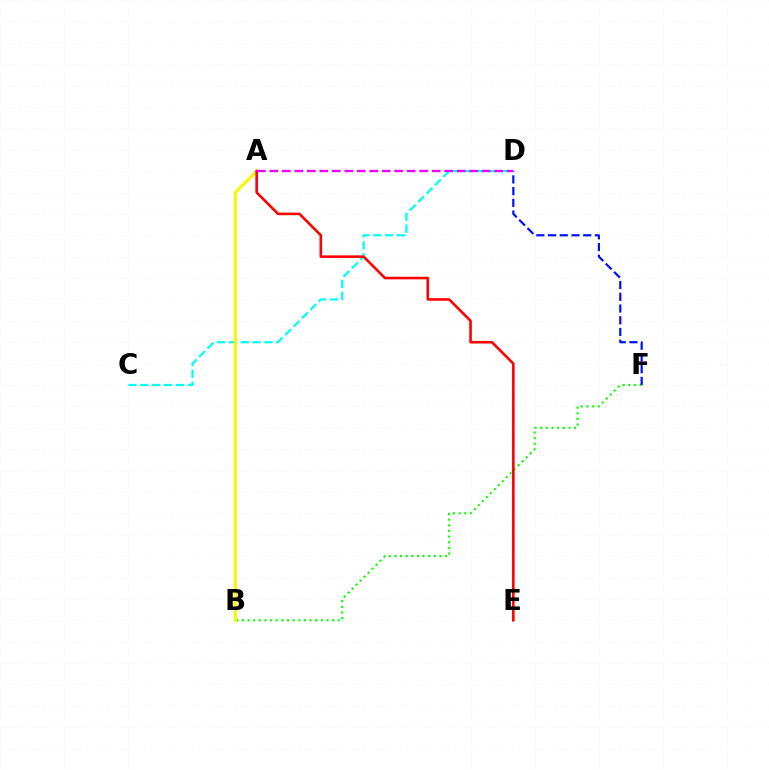{('C', 'D'): [{'color': '#00fff6', 'line_style': 'dashed', 'thickness': 1.61}], ('B', 'F'): [{'color': '#08ff00', 'line_style': 'dotted', 'thickness': 1.53}], ('D', 'F'): [{'color': '#0010ff', 'line_style': 'dashed', 'thickness': 1.59}], ('A', 'B'): [{'color': '#fcf500', 'line_style': 'solid', 'thickness': 2.22}], ('A', 'E'): [{'color': '#ff0000', 'line_style': 'solid', 'thickness': 1.87}], ('A', 'D'): [{'color': '#ee00ff', 'line_style': 'dashed', 'thickness': 1.7}]}